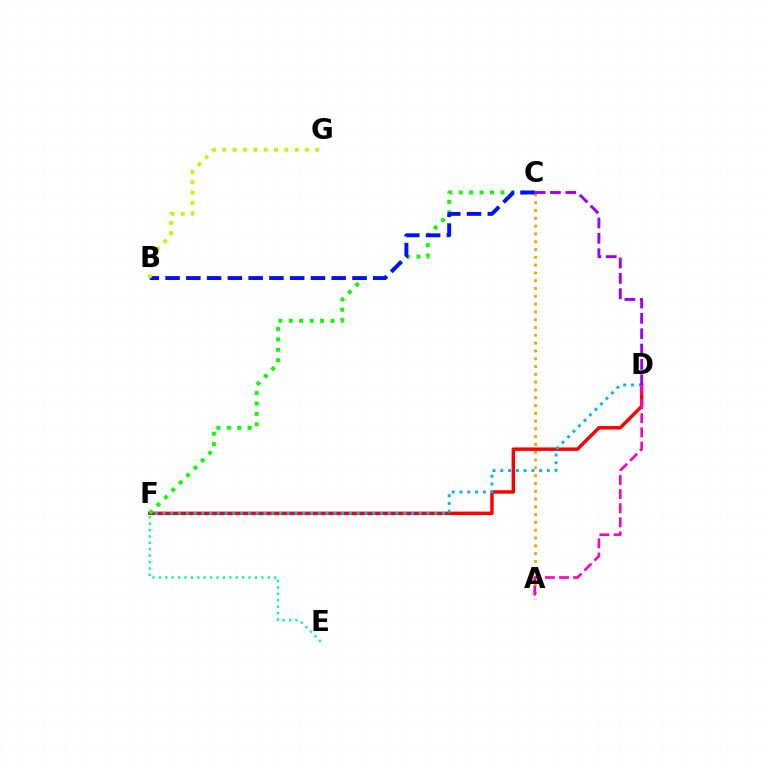{('A', 'C'): [{'color': '#ffa500', 'line_style': 'dotted', 'thickness': 2.12}], ('D', 'F'): [{'color': '#ff0000', 'line_style': 'solid', 'thickness': 2.49}, {'color': '#00b5ff', 'line_style': 'dotted', 'thickness': 2.11}], ('C', 'F'): [{'color': '#08ff00', 'line_style': 'dotted', 'thickness': 2.83}], ('B', 'C'): [{'color': '#0010ff', 'line_style': 'dashed', 'thickness': 2.82}], ('A', 'D'): [{'color': '#ff00bd', 'line_style': 'dashed', 'thickness': 1.92}], ('B', 'G'): [{'color': '#b3ff00', 'line_style': 'dotted', 'thickness': 2.81}], ('C', 'D'): [{'color': '#9b00ff', 'line_style': 'dashed', 'thickness': 2.09}], ('E', 'F'): [{'color': '#00ff9d', 'line_style': 'dotted', 'thickness': 1.74}]}